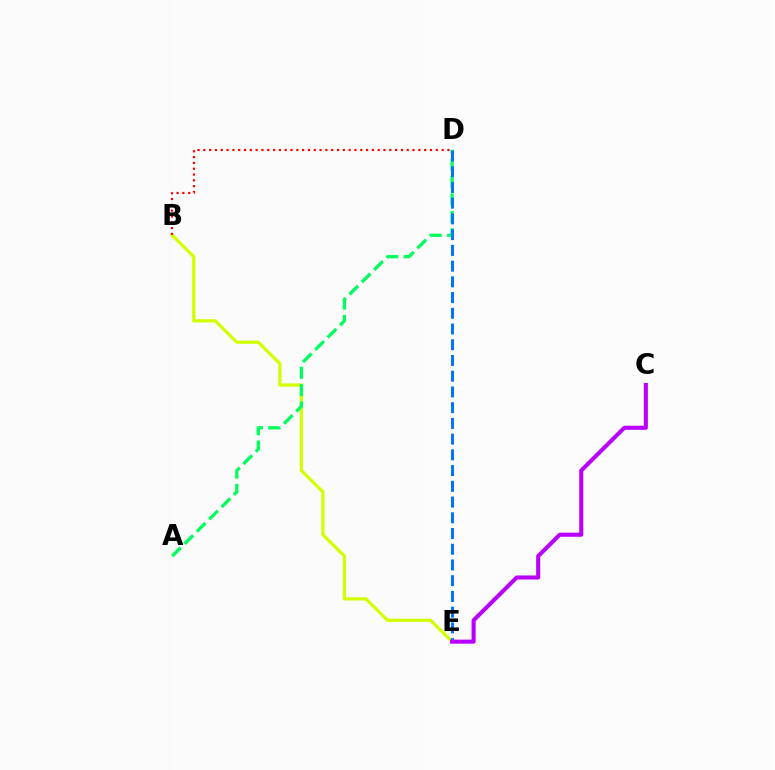{('B', 'E'): [{'color': '#d1ff00', 'line_style': 'solid', 'thickness': 2.33}], ('B', 'D'): [{'color': '#ff0000', 'line_style': 'dotted', 'thickness': 1.58}], ('A', 'D'): [{'color': '#00ff5c', 'line_style': 'dashed', 'thickness': 2.36}], ('D', 'E'): [{'color': '#0074ff', 'line_style': 'dashed', 'thickness': 2.14}], ('C', 'E'): [{'color': '#b900ff', 'line_style': 'solid', 'thickness': 2.93}]}